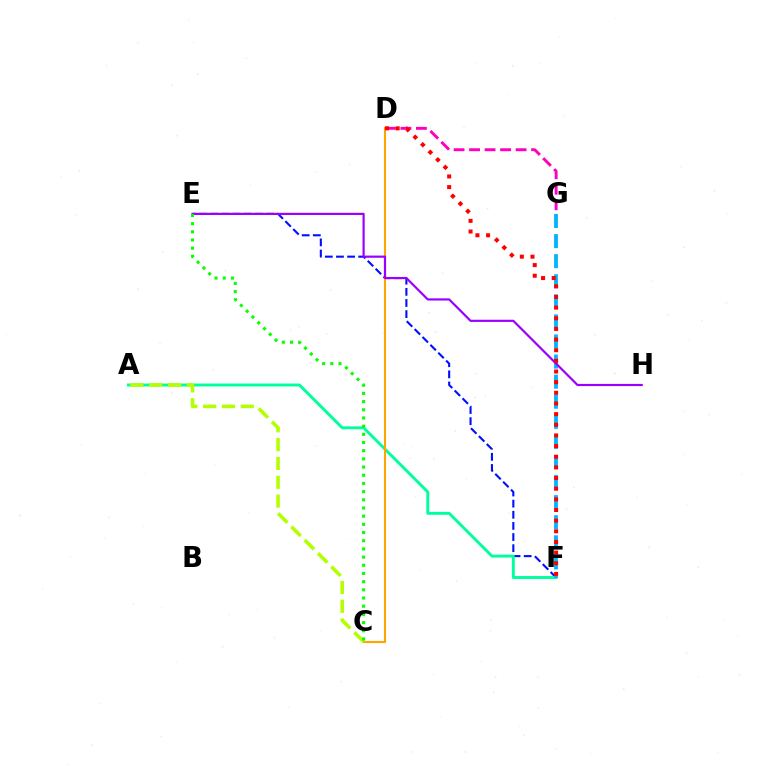{('E', 'F'): [{'color': '#0010ff', 'line_style': 'dashed', 'thickness': 1.51}], ('D', 'G'): [{'color': '#ff00bd', 'line_style': 'dashed', 'thickness': 2.11}], ('A', 'F'): [{'color': '#00ff9d', 'line_style': 'solid', 'thickness': 2.1}], ('C', 'D'): [{'color': '#ffa500', 'line_style': 'solid', 'thickness': 1.52}], ('A', 'C'): [{'color': '#b3ff00', 'line_style': 'dashed', 'thickness': 2.56}], ('F', 'G'): [{'color': '#00b5ff', 'line_style': 'dashed', 'thickness': 2.73}], ('E', 'H'): [{'color': '#9b00ff', 'line_style': 'solid', 'thickness': 1.57}], ('D', 'F'): [{'color': '#ff0000', 'line_style': 'dotted', 'thickness': 2.89}], ('C', 'E'): [{'color': '#08ff00', 'line_style': 'dotted', 'thickness': 2.22}]}